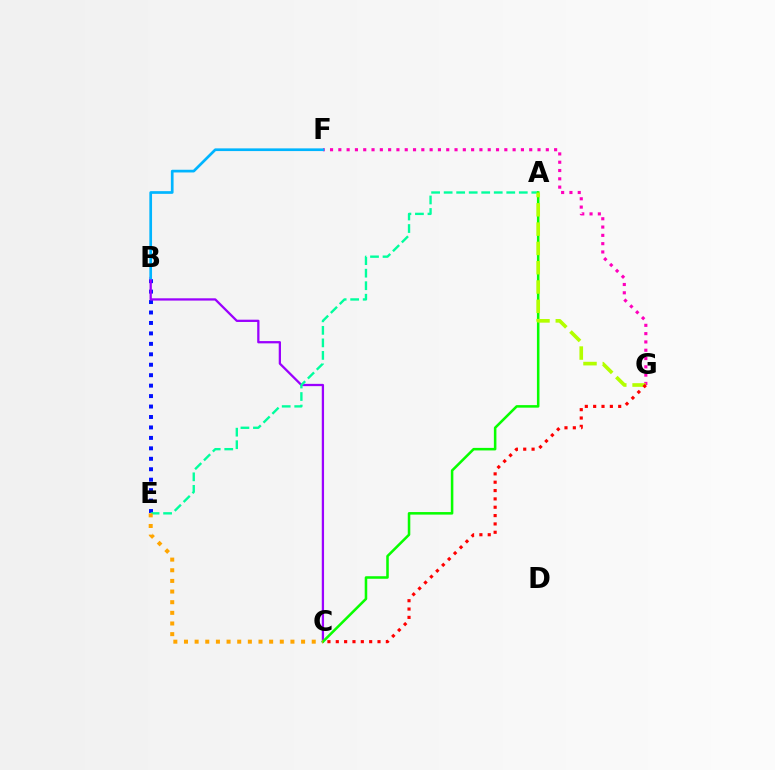{('B', 'E'): [{'color': '#0010ff', 'line_style': 'dotted', 'thickness': 2.84}], ('B', 'C'): [{'color': '#9b00ff', 'line_style': 'solid', 'thickness': 1.64}], ('A', 'E'): [{'color': '#00ff9d', 'line_style': 'dashed', 'thickness': 1.7}], ('A', 'C'): [{'color': '#08ff00', 'line_style': 'solid', 'thickness': 1.83}], ('F', 'G'): [{'color': '#ff00bd', 'line_style': 'dotted', 'thickness': 2.25}], ('A', 'G'): [{'color': '#b3ff00', 'line_style': 'dashed', 'thickness': 2.62}], ('B', 'F'): [{'color': '#00b5ff', 'line_style': 'solid', 'thickness': 1.94}], ('C', 'G'): [{'color': '#ff0000', 'line_style': 'dotted', 'thickness': 2.27}], ('C', 'E'): [{'color': '#ffa500', 'line_style': 'dotted', 'thickness': 2.89}]}